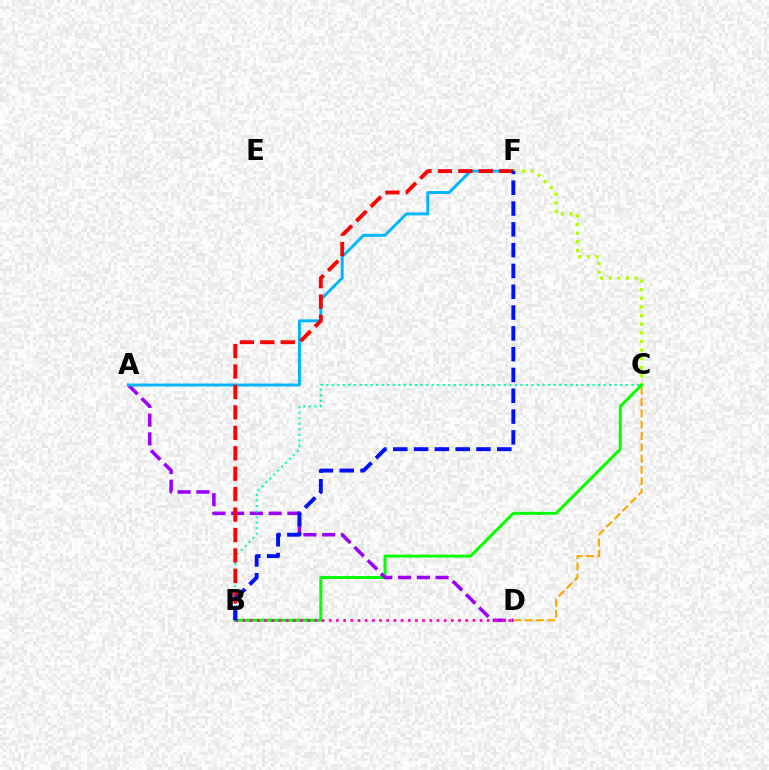{('C', 'D'): [{'color': '#ffa500', 'line_style': 'dashed', 'thickness': 1.53}], ('C', 'F'): [{'color': '#b3ff00', 'line_style': 'dotted', 'thickness': 2.34}], ('B', 'C'): [{'color': '#08ff00', 'line_style': 'solid', 'thickness': 2.16}, {'color': '#00ff9d', 'line_style': 'dotted', 'thickness': 1.51}], ('A', 'D'): [{'color': '#9b00ff', 'line_style': 'dashed', 'thickness': 2.54}], ('A', 'F'): [{'color': '#00b5ff', 'line_style': 'solid', 'thickness': 2.1}], ('B', 'F'): [{'color': '#ff0000', 'line_style': 'dashed', 'thickness': 2.78}, {'color': '#0010ff', 'line_style': 'dashed', 'thickness': 2.83}], ('B', 'D'): [{'color': '#ff00bd', 'line_style': 'dotted', 'thickness': 1.95}]}